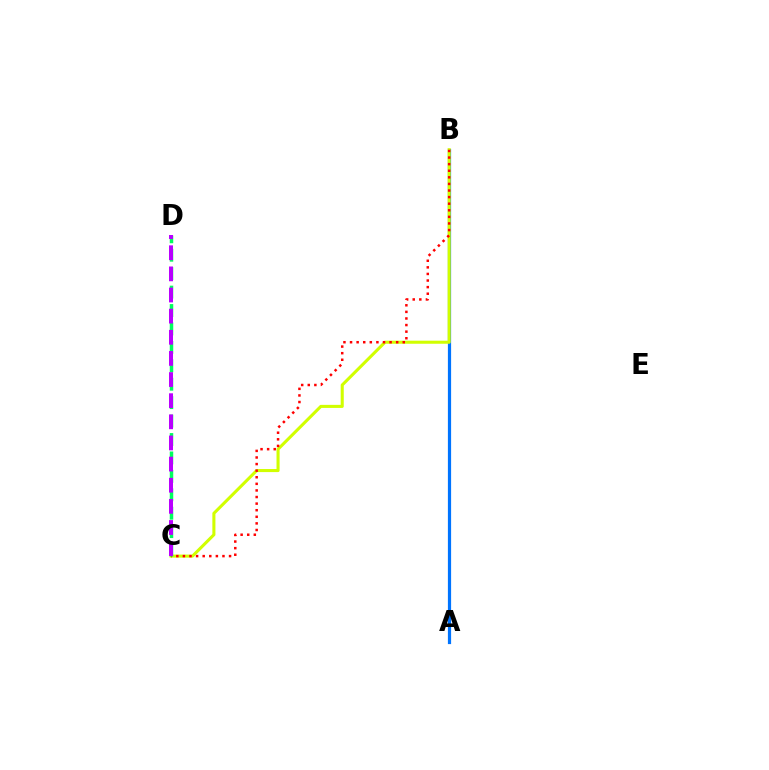{('A', 'B'): [{'color': '#0074ff', 'line_style': 'solid', 'thickness': 2.31}], ('B', 'C'): [{'color': '#d1ff00', 'line_style': 'solid', 'thickness': 2.21}, {'color': '#ff0000', 'line_style': 'dotted', 'thickness': 1.79}], ('C', 'D'): [{'color': '#00ff5c', 'line_style': 'dashed', 'thickness': 2.5}, {'color': '#b900ff', 'line_style': 'dashed', 'thickness': 2.87}]}